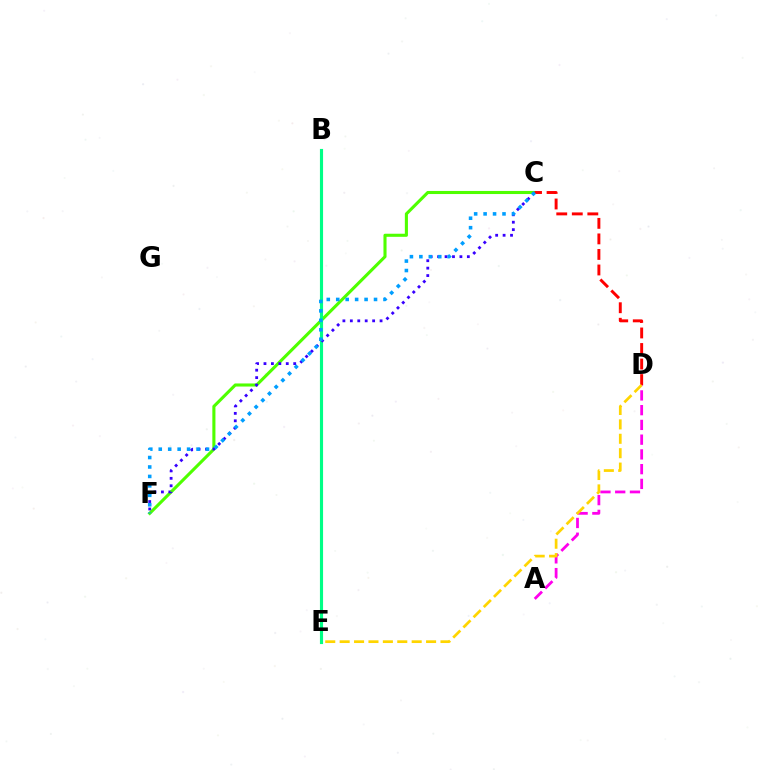{('C', 'F'): [{'color': '#4fff00', 'line_style': 'solid', 'thickness': 2.22}, {'color': '#3700ff', 'line_style': 'dotted', 'thickness': 2.02}, {'color': '#009eff', 'line_style': 'dotted', 'thickness': 2.57}], ('B', 'E'): [{'color': '#00ff86', 'line_style': 'solid', 'thickness': 2.25}], ('A', 'D'): [{'color': '#ff00ed', 'line_style': 'dashed', 'thickness': 2.0}], ('C', 'D'): [{'color': '#ff0000', 'line_style': 'dashed', 'thickness': 2.11}], ('D', 'E'): [{'color': '#ffd500', 'line_style': 'dashed', 'thickness': 1.96}]}